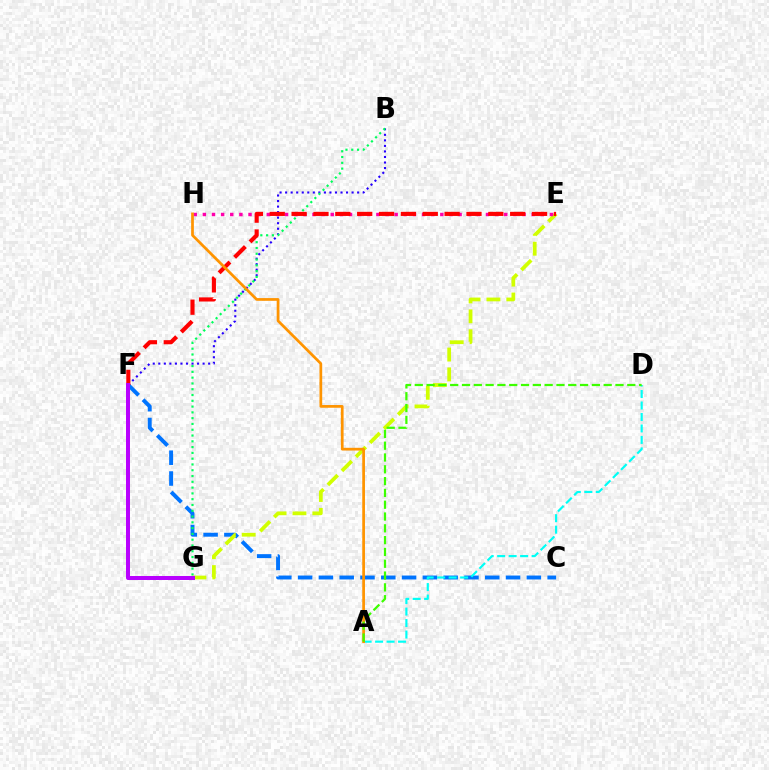{('C', 'F'): [{'color': '#0074ff', 'line_style': 'dashed', 'thickness': 2.82}], ('B', 'F'): [{'color': '#2500ff', 'line_style': 'dotted', 'thickness': 1.51}], ('B', 'G'): [{'color': '#00ff5c', 'line_style': 'dotted', 'thickness': 1.57}], ('E', 'G'): [{'color': '#d1ff00', 'line_style': 'dashed', 'thickness': 2.7}], ('E', 'H'): [{'color': '#ff00ac', 'line_style': 'dotted', 'thickness': 2.48}], ('E', 'F'): [{'color': '#ff0000', 'line_style': 'dashed', 'thickness': 2.97}], ('F', 'G'): [{'color': '#b900ff', 'line_style': 'solid', 'thickness': 2.87}], ('A', 'D'): [{'color': '#00fff6', 'line_style': 'dashed', 'thickness': 1.56}, {'color': '#3dff00', 'line_style': 'dashed', 'thickness': 1.6}], ('A', 'H'): [{'color': '#ff9400', 'line_style': 'solid', 'thickness': 1.96}]}